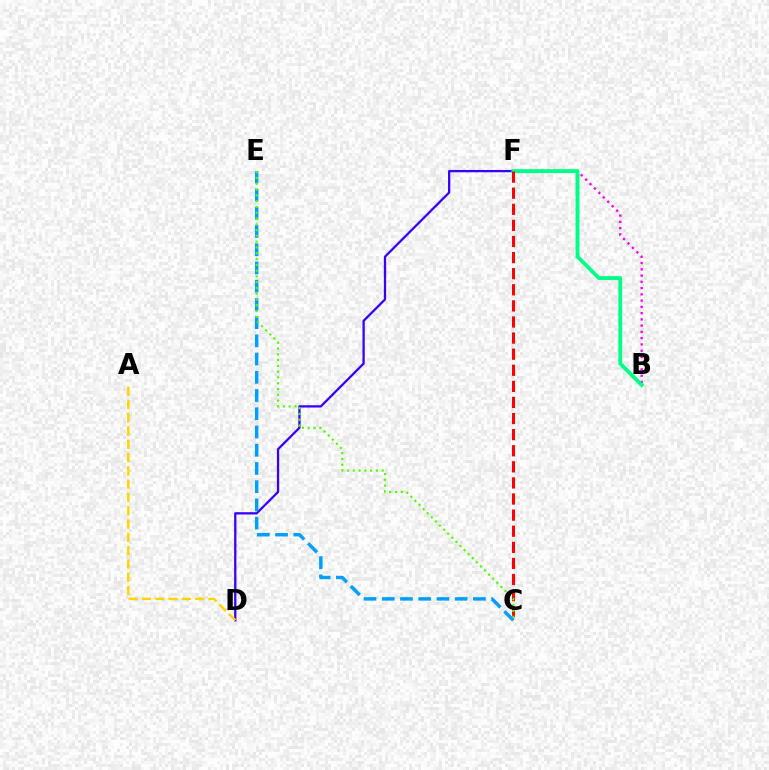{('B', 'F'): [{'color': '#ff00ed', 'line_style': 'dotted', 'thickness': 1.7}, {'color': '#00ff86', 'line_style': 'solid', 'thickness': 2.79}], ('D', 'F'): [{'color': '#3700ff', 'line_style': 'solid', 'thickness': 1.65}], ('C', 'F'): [{'color': '#ff0000', 'line_style': 'dashed', 'thickness': 2.19}], ('A', 'D'): [{'color': '#ffd500', 'line_style': 'dashed', 'thickness': 1.8}], ('C', 'E'): [{'color': '#009eff', 'line_style': 'dashed', 'thickness': 2.48}, {'color': '#4fff00', 'line_style': 'dotted', 'thickness': 1.57}]}